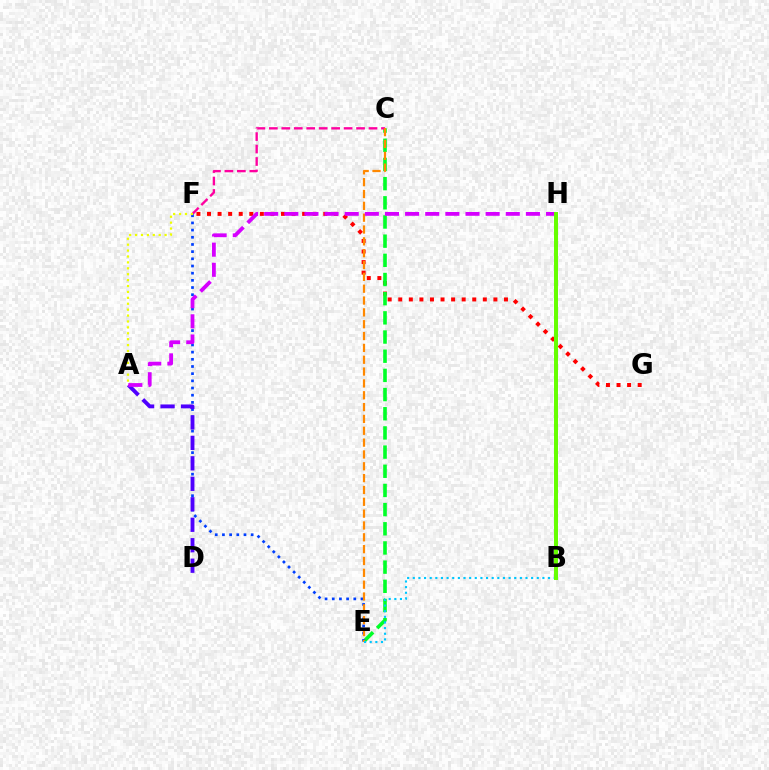{('F', 'G'): [{'color': '#ff0000', 'line_style': 'dotted', 'thickness': 2.87}], ('C', 'E'): [{'color': '#00ff27', 'line_style': 'dashed', 'thickness': 2.6}, {'color': '#ff8800', 'line_style': 'dashed', 'thickness': 1.61}], ('C', 'F'): [{'color': '#ff00a0', 'line_style': 'dashed', 'thickness': 1.69}], ('E', 'F'): [{'color': '#003fff', 'line_style': 'dotted', 'thickness': 1.95}], ('A', 'F'): [{'color': '#eeff00', 'line_style': 'dotted', 'thickness': 1.61}], ('A', 'D'): [{'color': '#4f00ff', 'line_style': 'dashed', 'thickness': 2.78}], ('B', 'E'): [{'color': '#00c7ff', 'line_style': 'dotted', 'thickness': 1.53}], ('B', 'H'): [{'color': '#00ffaf', 'line_style': 'dashed', 'thickness': 2.03}, {'color': '#66ff00', 'line_style': 'solid', 'thickness': 2.85}], ('A', 'H'): [{'color': '#d600ff', 'line_style': 'dashed', 'thickness': 2.74}]}